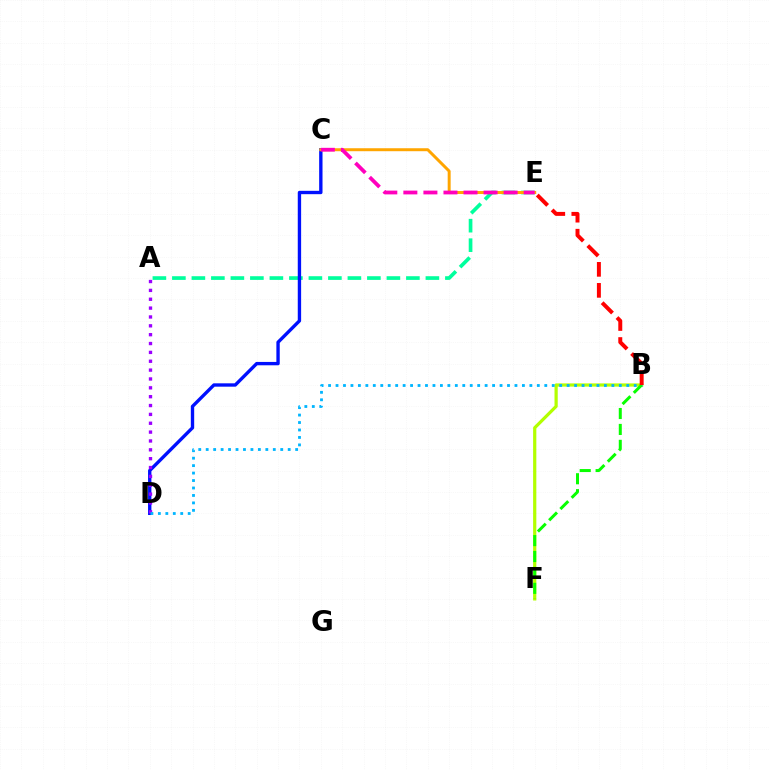{('B', 'F'): [{'color': '#b3ff00', 'line_style': 'solid', 'thickness': 2.32}, {'color': '#08ff00', 'line_style': 'dashed', 'thickness': 2.16}], ('A', 'E'): [{'color': '#00ff9d', 'line_style': 'dashed', 'thickness': 2.65}], ('C', 'D'): [{'color': '#0010ff', 'line_style': 'solid', 'thickness': 2.42}], ('C', 'E'): [{'color': '#ffa500', 'line_style': 'solid', 'thickness': 2.14}, {'color': '#ff00bd', 'line_style': 'dashed', 'thickness': 2.72}], ('A', 'D'): [{'color': '#9b00ff', 'line_style': 'dotted', 'thickness': 2.41}], ('B', 'D'): [{'color': '#00b5ff', 'line_style': 'dotted', 'thickness': 2.03}], ('B', 'E'): [{'color': '#ff0000', 'line_style': 'dashed', 'thickness': 2.85}]}